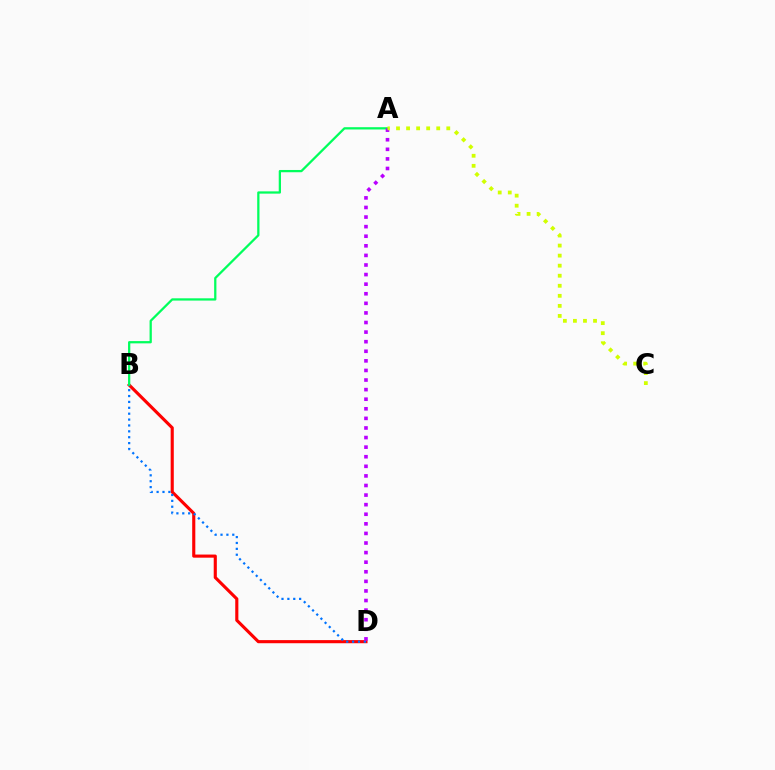{('B', 'D'): [{'color': '#ff0000', 'line_style': 'solid', 'thickness': 2.25}, {'color': '#0074ff', 'line_style': 'dotted', 'thickness': 1.6}], ('A', 'B'): [{'color': '#00ff5c', 'line_style': 'solid', 'thickness': 1.63}], ('A', 'D'): [{'color': '#b900ff', 'line_style': 'dotted', 'thickness': 2.6}], ('A', 'C'): [{'color': '#d1ff00', 'line_style': 'dotted', 'thickness': 2.73}]}